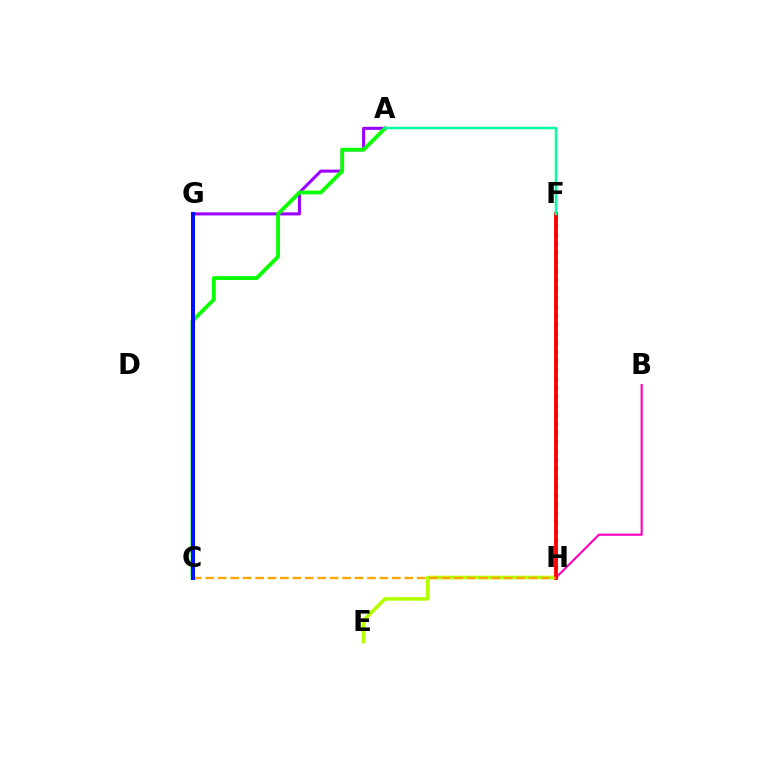{('A', 'G'): [{'color': '#9b00ff', 'line_style': 'solid', 'thickness': 2.21}], ('E', 'H'): [{'color': '#b3ff00', 'line_style': 'solid', 'thickness': 2.57}], ('B', 'H'): [{'color': '#ff00bd', 'line_style': 'solid', 'thickness': 1.55}], ('F', 'H'): [{'color': '#00b5ff', 'line_style': 'dotted', 'thickness': 2.44}, {'color': '#ff0000', 'line_style': 'solid', 'thickness': 2.77}], ('A', 'C'): [{'color': '#08ff00', 'line_style': 'solid', 'thickness': 2.74}], ('A', 'F'): [{'color': '#00ff9d', 'line_style': 'solid', 'thickness': 1.75}], ('C', 'H'): [{'color': '#ffa500', 'line_style': 'dashed', 'thickness': 1.69}], ('C', 'G'): [{'color': '#0010ff', 'line_style': 'solid', 'thickness': 2.9}]}